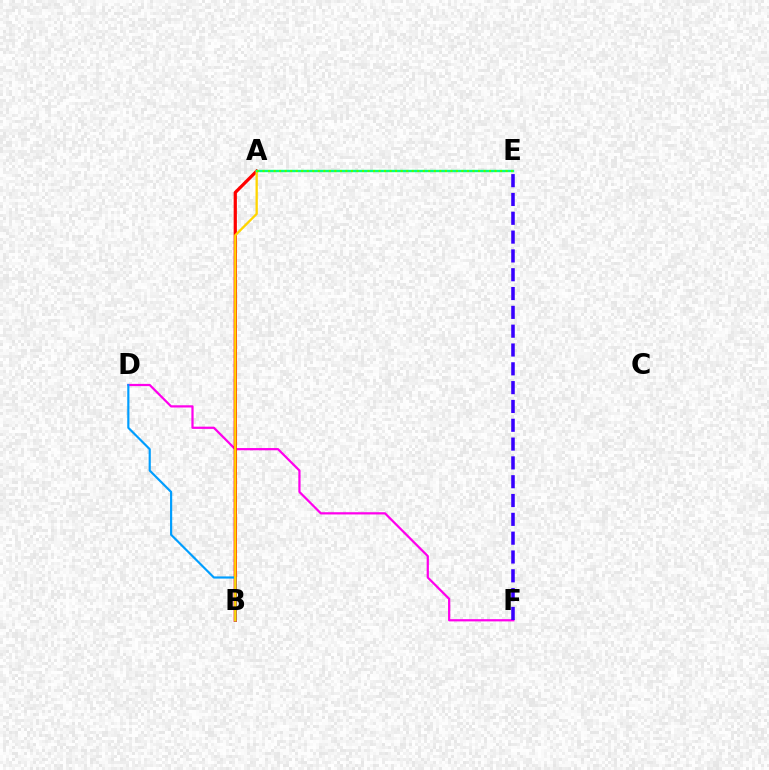{('D', 'F'): [{'color': '#ff00ed', 'line_style': 'solid', 'thickness': 1.61}], ('E', 'F'): [{'color': '#3700ff', 'line_style': 'dashed', 'thickness': 2.56}], ('A', 'B'): [{'color': '#ff0000', 'line_style': 'solid', 'thickness': 2.32}, {'color': '#ffd500', 'line_style': 'solid', 'thickness': 1.66}], ('B', 'D'): [{'color': '#009eff', 'line_style': 'solid', 'thickness': 1.57}], ('A', 'E'): [{'color': '#00ff86', 'line_style': 'solid', 'thickness': 1.71}, {'color': '#4fff00', 'line_style': 'dotted', 'thickness': 1.5}]}